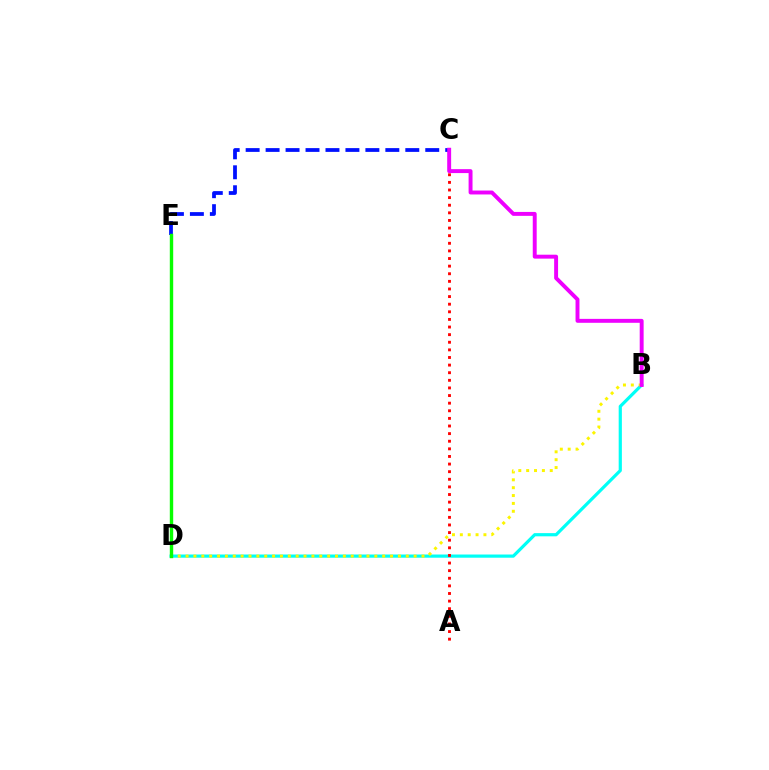{('B', 'D'): [{'color': '#00fff6', 'line_style': 'solid', 'thickness': 2.3}, {'color': '#fcf500', 'line_style': 'dotted', 'thickness': 2.14}], ('A', 'C'): [{'color': '#ff0000', 'line_style': 'dotted', 'thickness': 2.07}], ('C', 'E'): [{'color': '#0010ff', 'line_style': 'dashed', 'thickness': 2.71}], ('D', 'E'): [{'color': '#08ff00', 'line_style': 'solid', 'thickness': 2.44}], ('B', 'C'): [{'color': '#ee00ff', 'line_style': 'solid', 'thickness': 2.83}]}